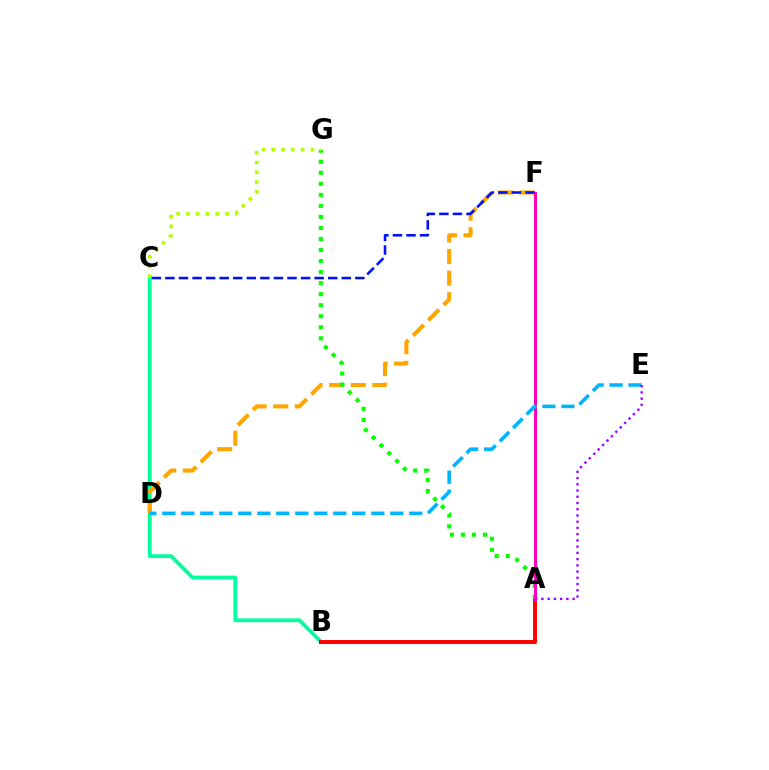{('B', 'C'): [{'color': '#00ff9d', 'line_style': 'solid', 'thickness': 2.72}], ('A', 'B'): [{'color': '#ff0000', 'line_style': 'solid', 'thickness': 2.86}], ('D', 'F'): [{'color': '#ffa500', 'line_style': 'dashed', 'thickness': 2.93}], ('A', 'G'): [{'color': '#08ff00', 'line_style': 'dotted', 'thickness': 3.0}], ('A', 'F'): [{'color': '#ff00bd', 'line_style': 'solid', 'thickness': 2.18}], ('D', 'E'): [{'color': '#00b5ff', 'line_style': 'dashed', 'thickness': 2.58}], ('A', 'E'): [{'color': '#9b00ff', 'line_style': 'dotted', 'thickness': 1.69}], ('C', 'G'): [{'color': '#b3ff00', 'line_style': 'dotted', 'thickness': 2.66}], ('C', 'F'): [{'color': '#0010ff', 'line_style': 'dashed', 'thickness': 1.84}]}